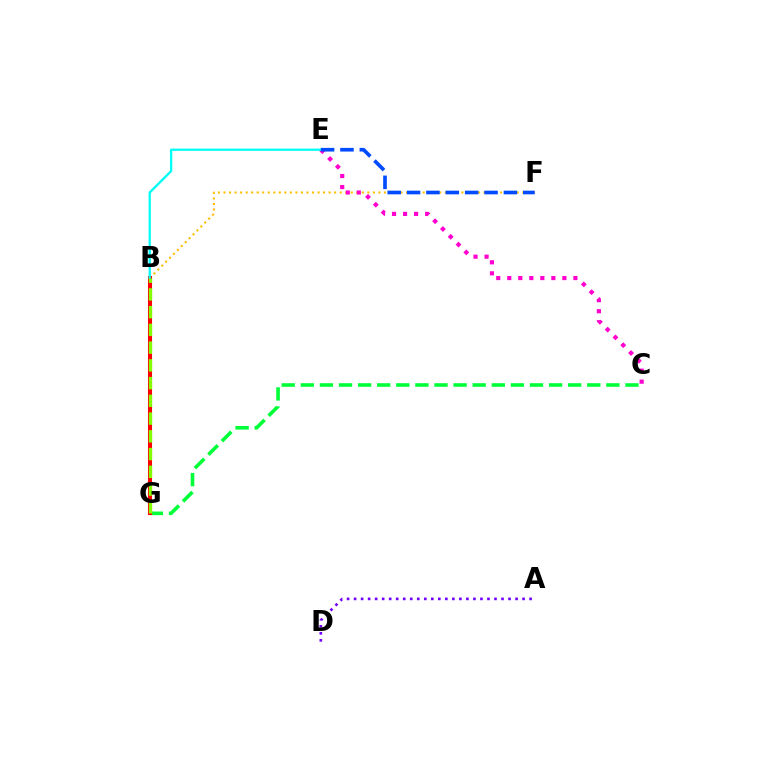{('B', 'F'): [{'color': '#ffbd00', 'line_style': 'dotted', 'thickness': 1.5}], ('A', 'D'): [{'color': '#7200ff', 'line_style': 'dotted', 'thickness': 1.91}], ('C', 'G'): [{'color': '#00ff39', 'line_style': 'dashed', 'thickness': 2.59}], ('C', 'E'): [{'color': '#ff00cf', 'line_style': 'dotted', 'thickness': 3.0}], ('B', 'G'): [{'color': '#ff0000', 'line_style': 'solid', 'thickness': 2.92}, {'color': '#84ff00', 'line_style': 'dashed', 'thickness': 2.41}], ('B', 'E'): [{'color': '#00fff6', 'line_style': 'solid', 'thickness': 1.67}], ('E', 'F'): [{'color': '#004bff', 'line_style': 'dashed', 'thickness': 2.63}]}